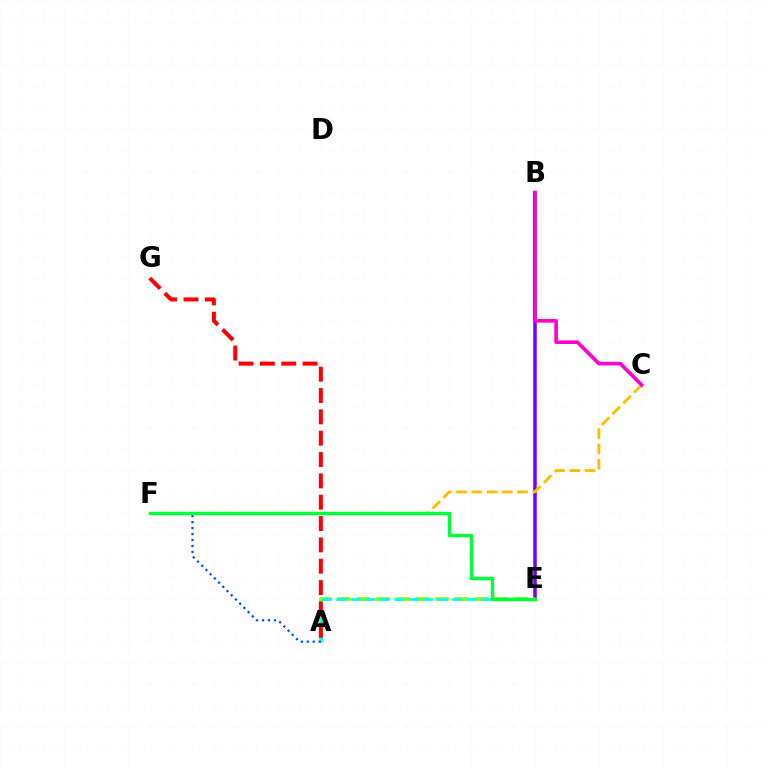{('B', 'E'): [{'color': '#7200ff', 'line_style': 'solid', 'thickness': 2.54}], ('C', 'F'): [{'color': '#ffbd00', 'line_style': 'dashed', 'thickness': 2.07}], ('A', 'E'): [{'color': '#84ff00', 'line_style': 'dashed', 'thickness': 2.67}, {'color': '#00fff6', 'line_style': 'dashed', 'thickness': 1.97}], ('A', 'G'): [{'color': '#ff0000', 'line_style': 'dashed', 'thickness': 2.9}], ('B', 'C'): [{'color': '#ff00cf', 'line_style': 'solid', 'thickness': 2.59}], ('A', 'F'): [{'color': '#004bff', 'line_style': 'dotted', 'thickness': 1.62}], ('E', 'F'): [{'color': '#00ff39', 'line_style': 'solid', 'thickness': 2.47}]}